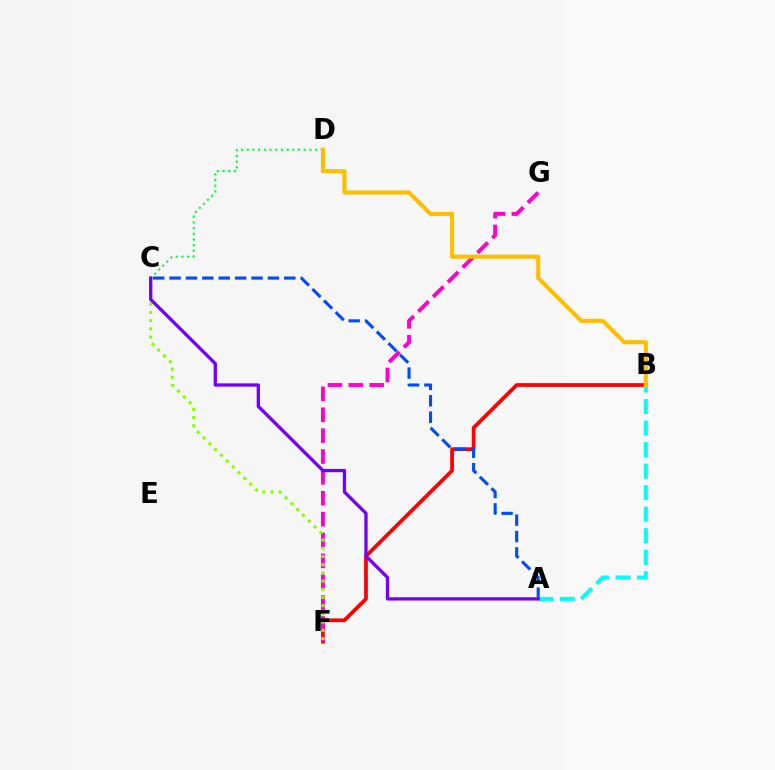{('B', 'F'): [{'color': '#ff0000', 'line_style': 'solid', 'thickness': 2.69}], ('C', 'D'): [{'color': '#00ff39', 'line_style': 'dotted', 'thickness': 1.55}], ('F', 'G'): [{'color': '#ff00cf', 'line_style': 'dashed', 'thickness': 2.84}], ('C', 'F'): [{'color': '#84ff00', 'line_style': 'dotted', 'thickness': 2.23}], ('A', 'C'): [{'color': '#004bff', 'line_style': 'dashed', 'thickness': 2.23}, {'color': '#7200ff', 'line_style': 'solid', 'thickness': 2.37}], ('A', 'B'): [{'color': '#00fff6', 'line_style': 'dashed', 'thickness': 2.93}], ('B', 'D'): [{'color': '#ffbd00', 'line_style': 'solid', 'thickness': 2.94}]}